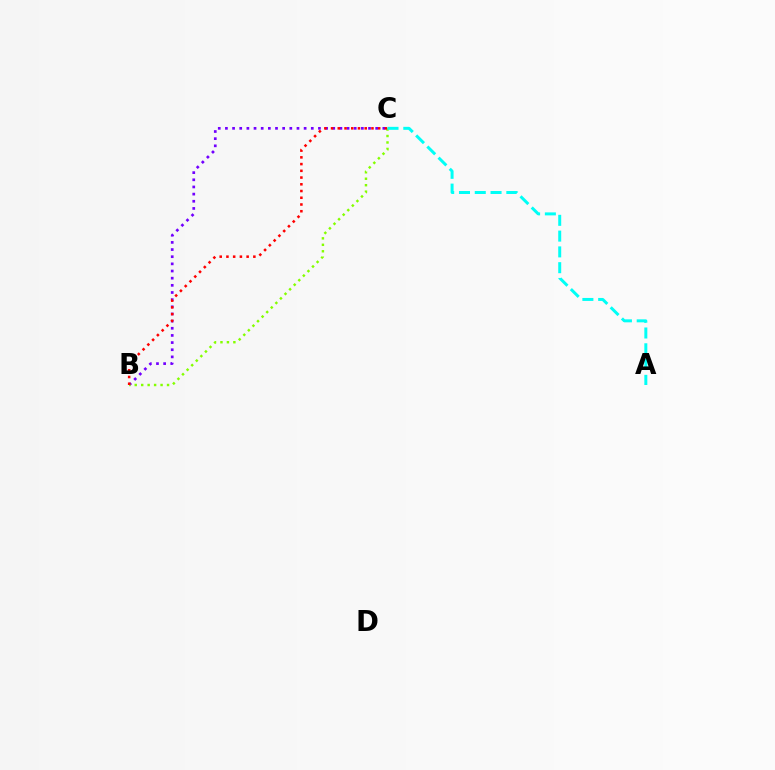{('B', 'C'): [{'color': '#7200ff', 'line_style': 'dotted', 'thickness': 1.94}, {'color': '#84ff00', 'line_style': 'dotted', 'thickness': 1.76}, {'color': '#ff0000', 'line_style': 'dotted', 'thickness': 1.83}], ('A', 'C'): [{'color': '#00fff6', 'line_style': 'dashed', 'thickness': 2.14}]}